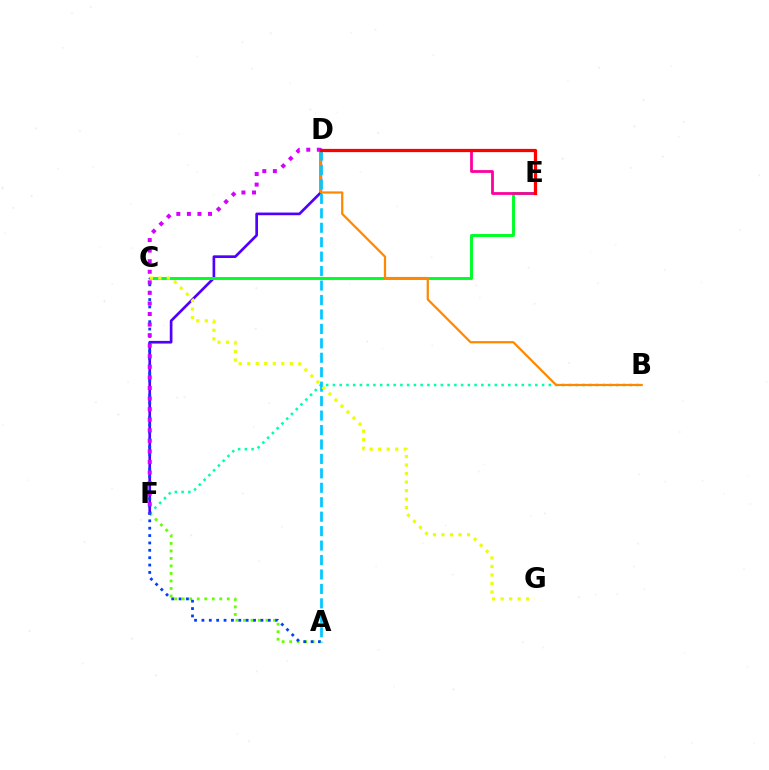{('B', 'F'): [{'color': '#00ffaf', 'line_style': 'dotted', 'thickness': 1.83}], ('D', 'F'): [{'color': '#4f00ff', 'line_style': 'solid', 'thickness': 1.92}, {'color': '#d600ff', 'line_style': 'dotted', 'thickness': 2.87}], ('C', 'E'): [{'color': '#00ff27', 'line_style': 'solid', 'thickness': 2.11}], ('A', 'F'): [{'color': '#66ff00', 'line_style': 'dotted', 'thickness': 2.04}], ('B', 'D'): [{'color': '#ff8800', 'line_style': 'solid', 'thickness': 1.61}], ('D', 'E'): [{'color': '#ff00a0', 'line_style': 'solid', 'thickness': 2.0}, {'color': '#ff0000', 'line_style': 'solid', 'thickness': 2.33}], ('A', 'C'): [{'color': '#003fff', 'line_style': 'dotted', 'thickness': 2.0}], ('A', 'D'): [{'color': '#00c7ff', 'line_style': 'dashed', 'thickness': 1.96}], ('C', 'G'): [{'color': '#eeff00', 'line_style': 'dotted', 'thickness': 2.31}]}